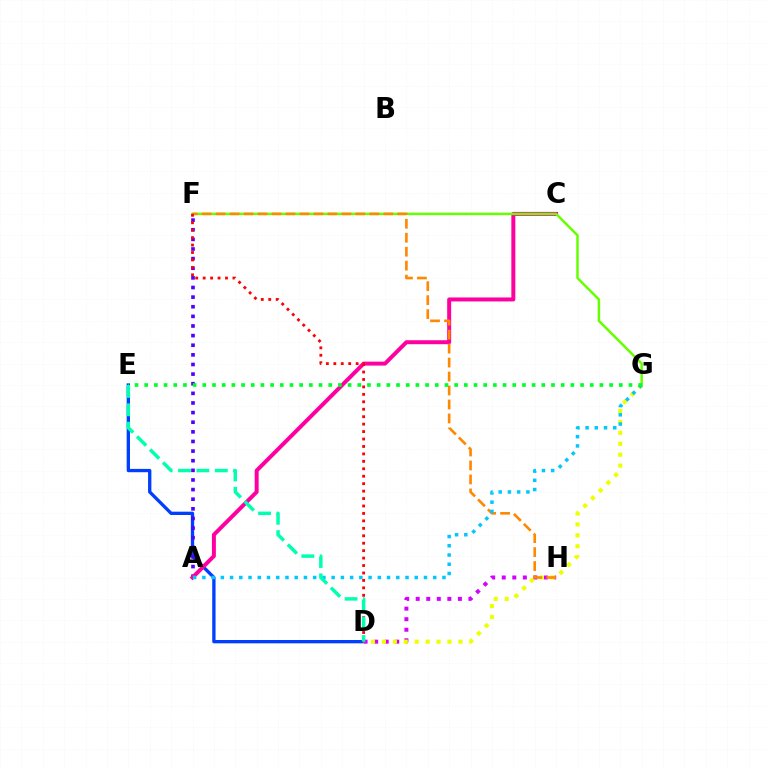{('D', 'E'): [{'color': '#003fff', 'line_style': 'solid', 'thickness': 2.39}, {'color': '#00ffaf', 'line_style': 'dashed', 'thickness': 2.5}], ('A', 'F'): [{'color': '#4f00ff', 'line_style': 'dotted', 'thickness': 2.61}], ('A', 'C'): [{'color': '#ff00a0', 'line_style': 'solid', 'thickness': 2.86}], ('D', 'H'): [{'color': '#d600ff', 'line_style': 'dotted', 'thickness': 2.86}], ('F', 'G'): [{'color': '#66ff00', 'line_style': 'solid', 'thickness': 1.79}], ('D', 'G'): [{'color': '#eeff00', 'line_style': 'dotted', 'thickness': 2.97}], ('F', 'H'): [{'color': '#ff8800', 'line_style': 'dashed', 'thickness': 1.9}], ('A', 'G'): [{'color': '#00c7ff', 'line_style': 'dotted', 'thickness': 2.51}], ('D', 'F'): [{'color': '#ff0000', 'line_style': 'dotted', 'thickness': 2.02}], ('E', 'G'): [{'color': '#00ff27', 'line_style': 'dotted', 'thickness': 2.63}]}